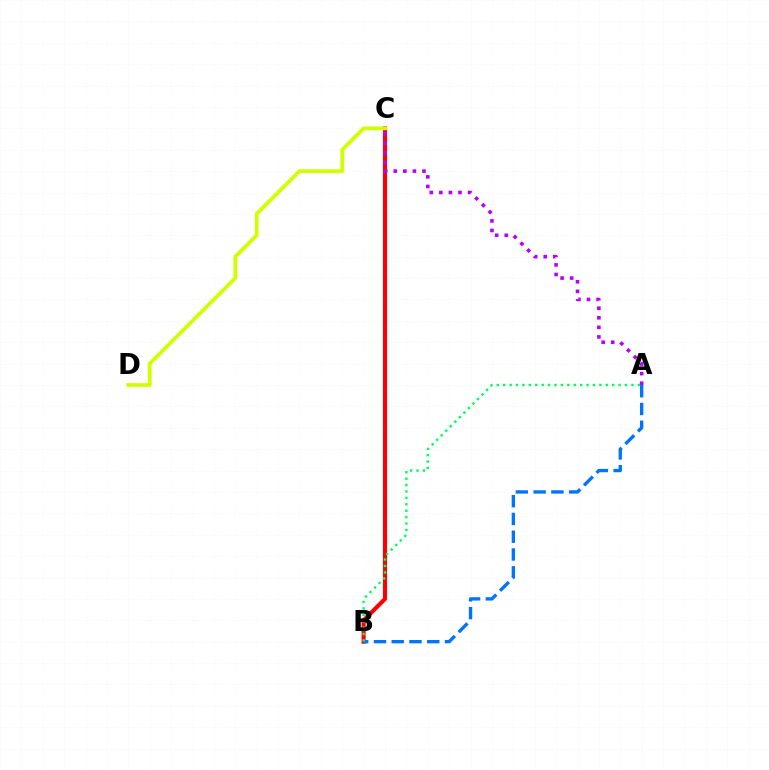{('B', 'C'): [{'color': '#ff0000', 'line_style': 'solid', 'thickness': 2.96}], ('A', 'B'): [{'color': '#0074ff', 'line_style': 'dashed', 'thickness': 2.41}, {'color': '#00ff5c', 'line_style': 'dotted', 'thickness': 1.74}], ('C', 'D'): [{'color': '#d1ff00', 'line_style': 'solid', 'thickness': 2.72}], ('A', 'C'): [{'color': '#b900ff', 'line_style': 'dotted', 'thickness': 2.6}]}